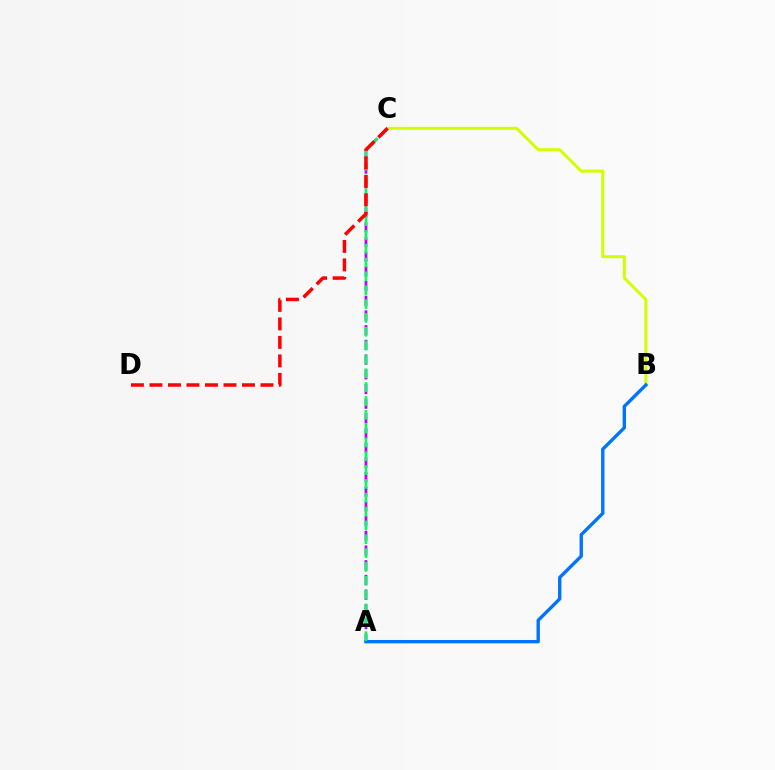{('B', 'C'): [{'color': '#d1ff00', 'line_style': 'solid', 'thickness': 2.16}], ('A', 'C'): [{'color': '#b900ff', 'line_style': 'dashed', 'thickness': 2.0}, {'color': '#00ff5c', 'line_style': 'dashed', 'thickness': 1.88}], ('A', 'B'): [{'color': '#0074ff', 'line_style': 'solid', 'thickness': 2.42}], ('C', 'D'): [{'color': '#ff0000', 'line_style': 'dashed', 'thickness': 2.51}]}